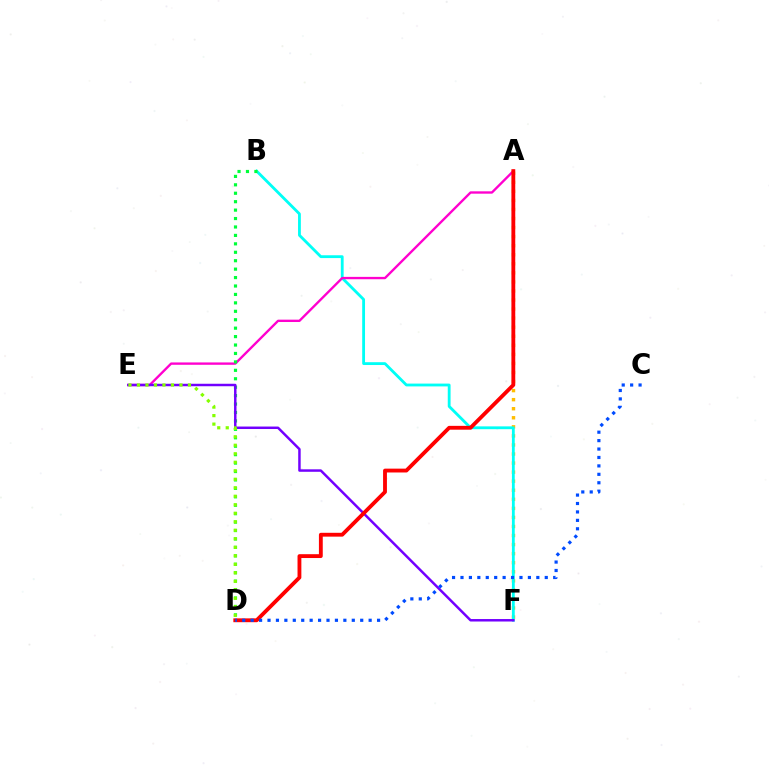{('A', 'F'): [{'color': '#ffbd00', 'line_style': 'dotted', 'thickness': 2.46}], ('B', 'F'): [{'color': '#00fff6', 'line_style': 'solid', 'thickness': 2.03}], ('A', 'E'): [{'color': '#ff00cf', 'line_style': 'solid', 'thickness': 1.7}], ('B', 'D'): [{'color': '#00ff39', 'line_style': 'dotted', 'thickness': 2.29}], ('E', 'F'): [{'color': '#7200ff', 'line_style': 'solid', 'thickness': 1.78}], ('A', 'D'): [{'color': '#ff0000', 'line_style': 'solid', 'thickness': 2.76}], ('D', 'E'): [{'color': '#84ff00', 'line_style': 'dotted', 'thickness': 2.31}], ('C', 'D'): [{'color': '#004bff', 'line_style': 'dotted', 'thickness': 2.29}]}